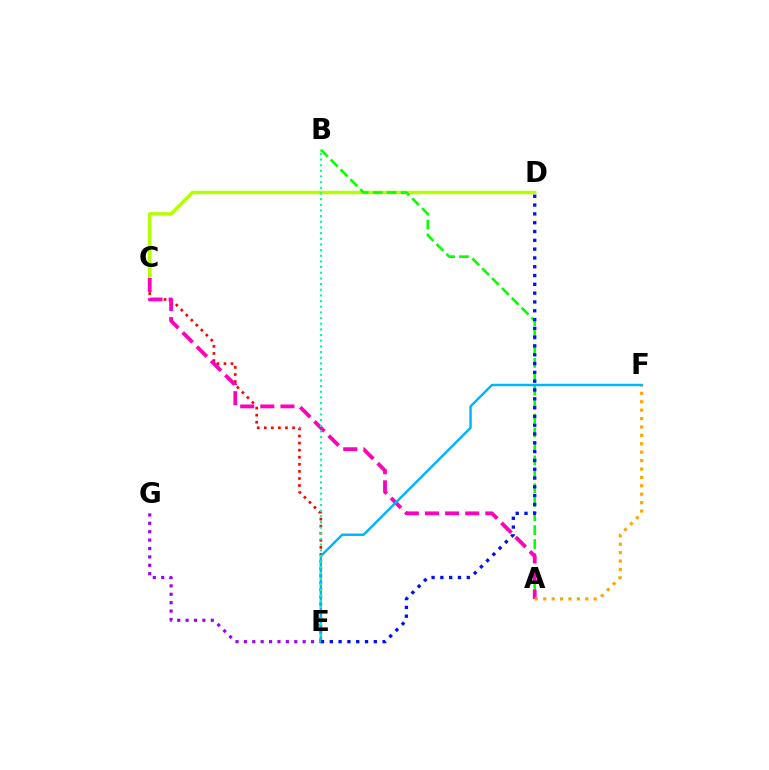{('C', 'D'): [{'color': '#b3ff00', 'line_style': 'solid', 'thickness': 2.49}], ('A', 'B'): [{'color': '#08ff00', 'line_style': 'dashed', 'thickness': 1.89}], ('C', 'E'): [{'color': '#ff0000', 'line_style': 'dotted', 'thickness': 1.92}], ('A', 'C'): [{'color': '#ff00bd', 'line_style': 'dashed', 'thickness': 2.73}], ('A', 'F'): [{'color': '#ffa500', 'line_style': 'dotted', 'thickness': 2.28}], ('E', 'G'): [{'color': '#9b00ff', 'line_style': 'dotted', 'thickness': 2.28}], ('E', 'F'): [{'color': '#00b5ff', 'line_style': 'solid', 'thickness': 1.77}], ('B', 'E'): [{'color': '#00ff9d', 'line_style': 'dotted', 'thickness': 1.54}], ('D', 'E'): [{'color': '#0010ff', 'line_style': 'dotted', 'thickness': 2.39}]}